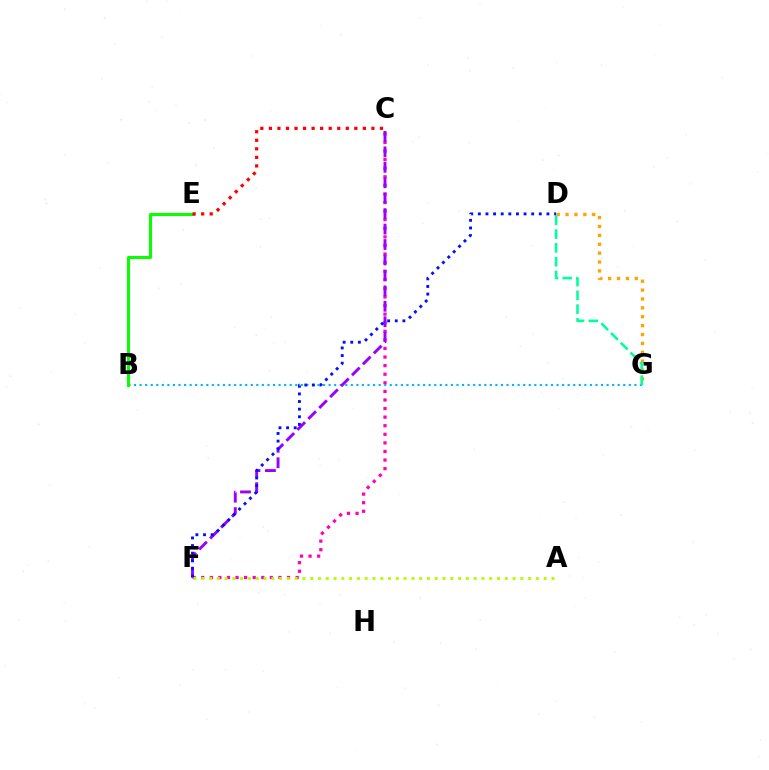{('C', 'F'): [{'color': '#ff00bd', 'line_style': 'dotted', 'thickness': 2.33}, {'color': '#9b00ff', 'line_style': 'dashed', 'thickness': 2.1}], ('D', 'G'): [{'color': '#ffa500', 'line_style': 'dotted', 'thickness': 2.41}, {'color': '#00ff9d', 'line_style': 'dashed', 'thickness': 1.87}], ('B', 'G'): [{'color': '#00b5ff', 'line_style': 'dotted', 'thickness': 1.51}], ('B', 'E'): [{'color': '#08ff00', 'line_style': 'solid', 'thickness': 2.18}], ('D', 'F'): [{'color': '#0010ff', 'line_style': 'dotted', 'thickness': 2.07}], ('A', 'F'): [{'color': '#b3ff00', 'line_style': 'dotted', 'thickness': 2.11}], ('C', 'E'): [{'color': '#ff0000', 'line_style': 'dotted', 'thickness': 2.32}]}